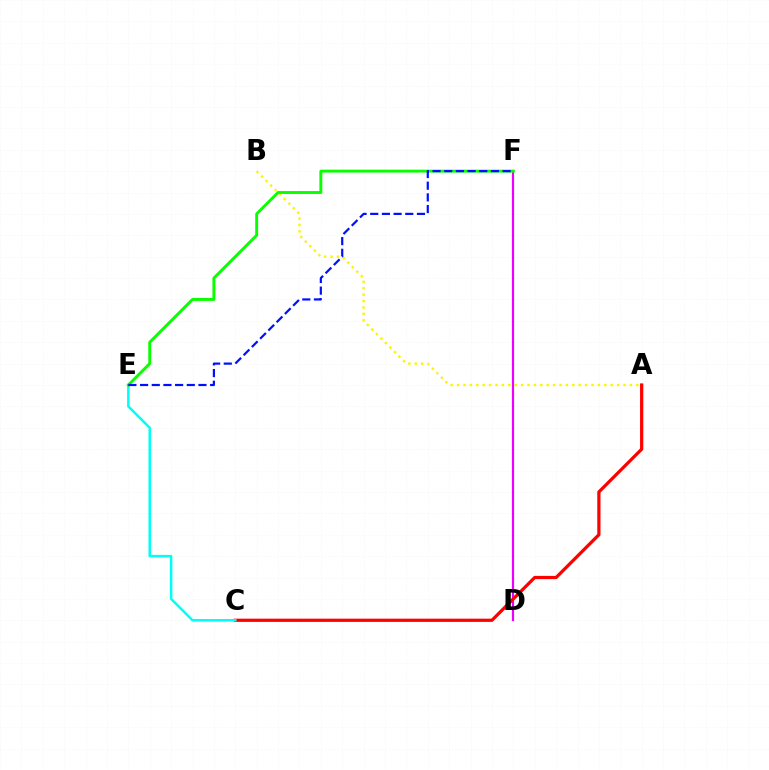{('D', 'F'): [{'color': '#ee00ff', 'line_style': 'solid', 'thickness': 1.56}], ('A', 'B'): [{'color': '#fcf500', 'line_style': 'dotted', 'thickness': 1.74}], ('A', 'C'): [{'color': '#ff0000', 'line_style': 'solid', 'thickness': 2.32}], ('C', 'E'): [{'color': '#00fff6', 'line_style': 'solid', 'thickness': 1.81}], ('E', 'F'): [{'color': '#08ff00', 'line_style': 'solid', 'thickness': 2.09}, {'color': '#0010ff', 'line_style': 'dashed', 'thickness': 1.59}]}